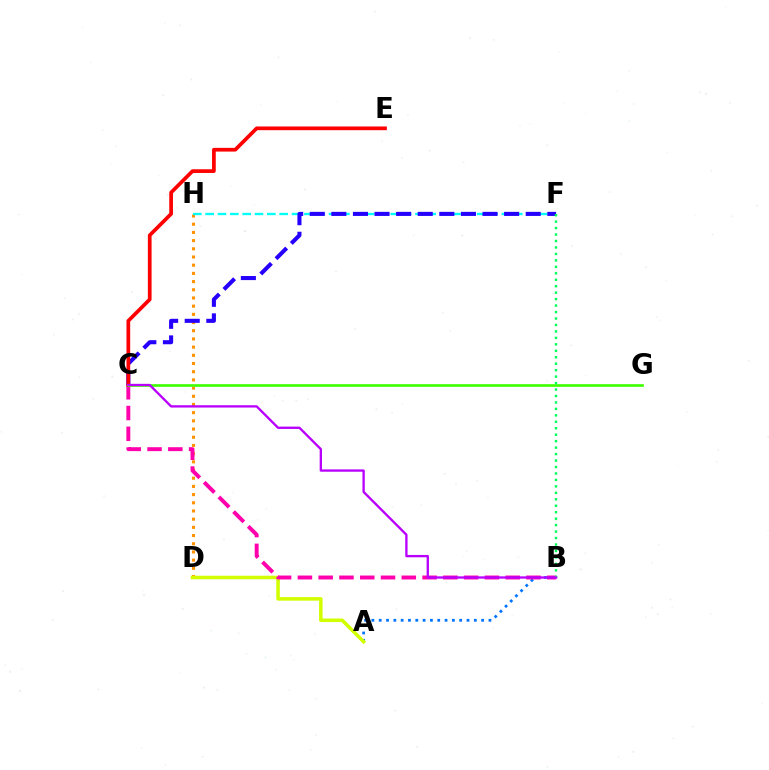{('A', 'B'): [{'color': '#0074ff', 'line_style': 'dotted', 'thickness': 1.99}], ('D', 'H'): [{'color': '#ff9400', 'line_style': 'dotted', 'thickness': 2.23}], ('F', 'H'): [{'color': '#00fff6', 'line_style': 'dashed', 'thickness': 1.68}], ('A', 'D'): [{'color': '#d1ff00', 'line_style': 'solid', 'thickness': 2.55}], ('B', 'C'): [{'color': '#ff00ac', 'line_style': 'dashed', 'thickness': 2.82}, {'color': '#b900ff', 'line_style': 'solid', 'thickness': 1.68}], ('C', 'F'): [{'color': '#2500ff', 'line_style': 'dashed', 'thickness': 2.93}], ('C', 'E'): [{'color': '#ff0000', 'line_style': 'solid', 'thickness': 2.67}], ('C', 'G'): [{'color': '#3dff00', 'line_style': 'solid', 'thickness': 1.91}], ('B', 'F'): [{'color': '#00ff5c', 'line_style': 'dotted', 'thickness': 1.75}]}